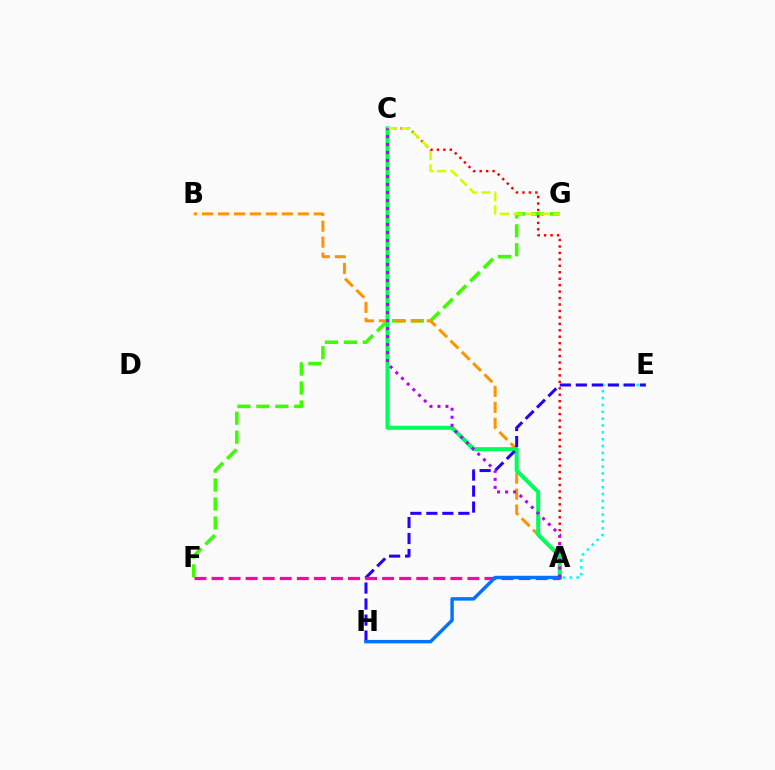{('A', 'E'): [{'color': '#00fff6', 'line_style': 'dotted', 'thickness': 1.86}], ('F', 'G'): [{'color': '#3dff00', 'line_style': 'dashed', 'thickness': 2.57}], ('A', 'C'): [{'color': '#ff0000', 'line_style': 'dotted', 'thickness': 1.75}, {'color': '#00ff5c', 'line_style': 'solid', 'thickness': 2.92}, {'color': '#b900ff', 'line_style': 'dotted', 'thickness': 2.17}], ('A', 'B'): [{'color': '#ff9400', 'line_style': 'dashed', 'thickness': 2.17}], ('C', 'G'): [{'color': '#d1ff00', 'line_style': 'dashed', 'thickness': 1.8}], ('E', 'H'): [{'color': '#2500ff', 'line_style': 'dashed', 'thickness': 2.17}], ('A', 'F'): [{'color': '#ff00ac', 'line_style': 'dashed', 'thickness': 2.32}], ('A', 'H'): [{'color': '#0074ff', 'line_style': 'solid', 'thickness': 2.48}]}